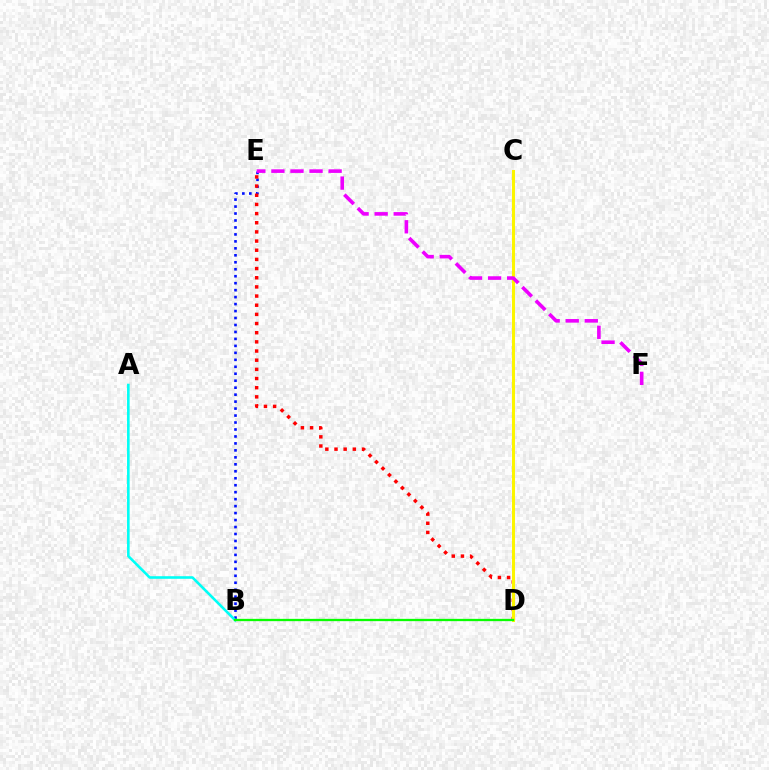{('B', 'E'): [{'color': '#0010ff', 'line_style': 'dotted', 'thickness': 1.89}], ('D', 'E'): [{'color': '#ff0000', 'line_style': 'dotted', 'thickness': 2.49}], ('A', 'B'): [{'color': '#00fff6', 'line_style': 'solid', 'thickness': 1.87}], ('C', 'D'): [{'color': '#fcf500', 'line_style': 'solid', 'thickness': 2.19}], ('B', 'D'): [{'color': '#08ff00', 'line_style': 'solid', 'thickness': 1.66}], ('E', 'F'): [{'color': '#ee00ff', 'line_style': 'dashed', 'thickness': 2.59}]}